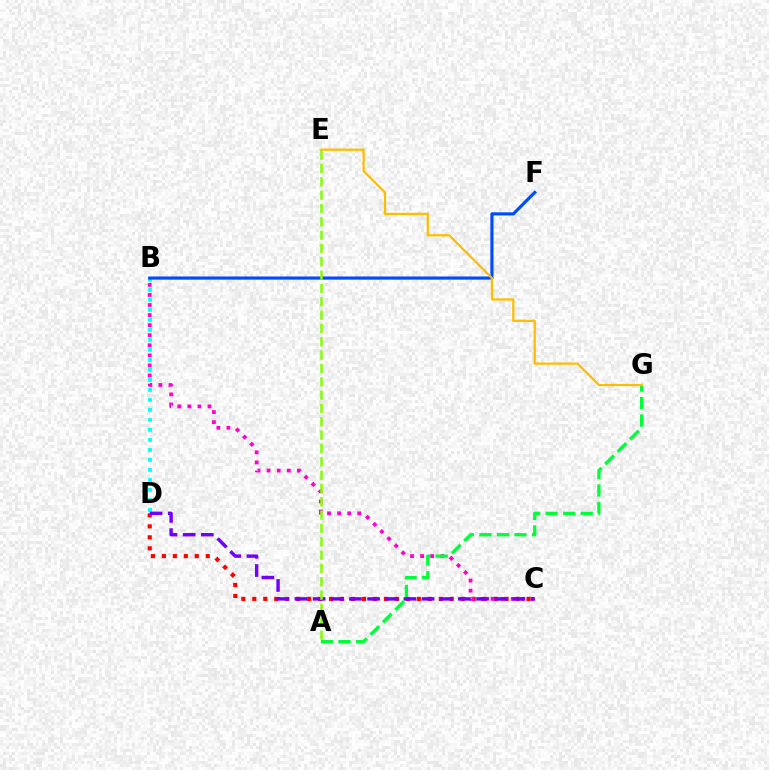{('C', 'D'): [{'color': '#ff0000', 'line_style': 'dotted', 'thickness': 2.98}, {'color': '#7200ff', 'line_style': 'dashed', 'thickness': 2.47}], ('B', 'D'): [{'color': '#00fff6', 'line_style': 'dotted', 'thickness': 2.72}], ('B', 'C'): [{'color': '#ff00cf', 'line_style': 'dotted', 'thickness': 2.74}], ('A', 'G'): [{'color': '#00ff39', 'line_style': 'dashed', 'thickness': 2.38}], ('B', 'F'): [{'color': '#004bff', 'line_style': 'solid', 'thickness': 2.27}], ('E', 'G'): [{'color': '#ffbd00', 'line_style': 'solid', 'thickness': 1.63}], ('A', 'E'): [{'color': '#84ff00', 'line_style': 'dashed', 'thickness': 1.81}]}